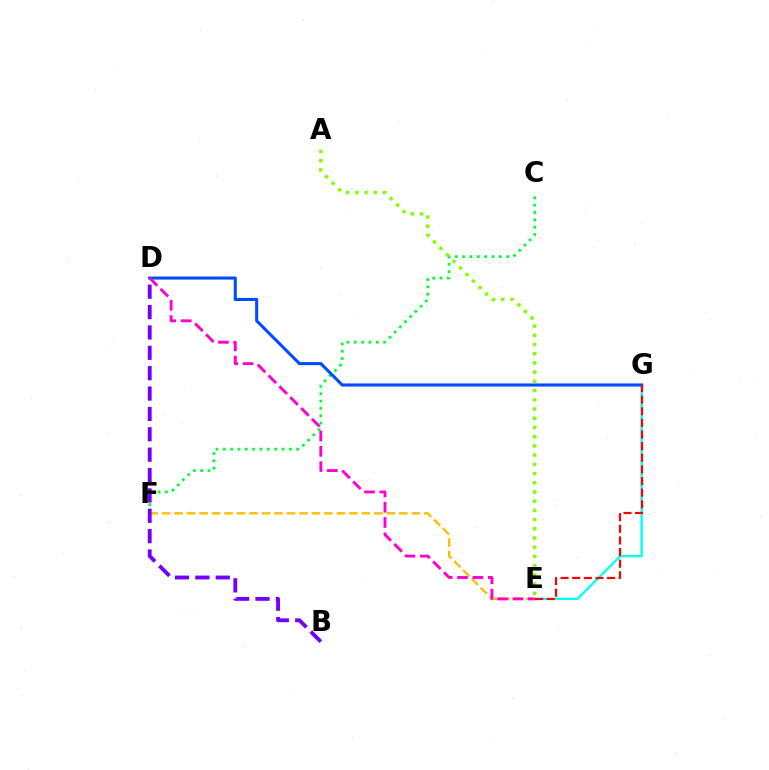{('C', 'F'): [{'color': '#00ff39', 'line_style': 'dotted', 'thickness': 1.99}], ('E', 'F'): [{'color': '#ffbd00', 'line_style': 'dashed', 'thickness': 1.7}], ('B', 'D'): [{'color': '#7200ff', 'line_style': 'dashed', 'thickness': 2.77}], ('E', 'G'): [{'color': '#00fff6', 'line_style': 'solid', 'thickness': 1.68}, {'color': '#ff0000', 'line_style': 'dashed', 'thickness': 1.58}], ('D', 'G'): [{'color': '#004bff', 'line_style': 'solid', 'thickness': 2.2}], ('A', 'E'): [{'color': '#84ff00', 'line_style': 'dotted', 'thickness': 2.5}], ('D', 'E'): [{'color': '#ff00cf', 'line_style': 'dashed', 'thickness': 2.09}]}